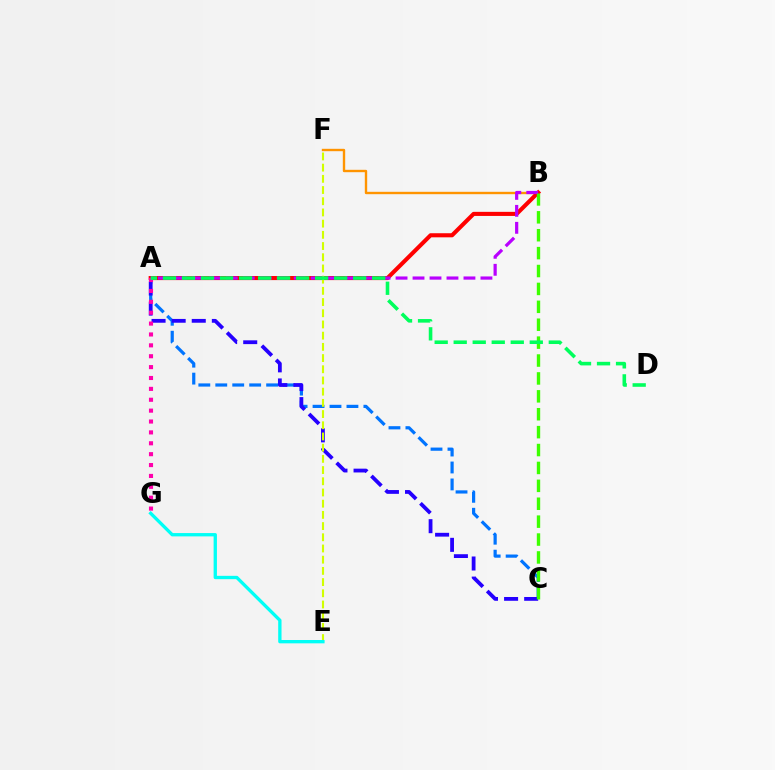{('B', 'F'): [{'color': '#ff9400', 'line_style': 'solid', 'thickness': 1.72}], ('A', 'B'): [{'color': '#ff0000', 'line_style': 'solid', 'thickness': 2.95}, {'color': '#b900ff', 'line_style': 'dashed', 'thickness': 2.31}], ('A', 'C'): [{'color': '#0074ff', 'line_style': 'dashed', 'thickness': 2.3}, {'color': '#2500ff', 'line_style': 'dashed', 'thickness': 2.73}], ('E', 'F'): [{'color': '#d1ff00', 'line_style': 'dashed', 'thickness': 1.52}], ('A', 'G'): [{'color': '#ff00ac', 'line_style': 'dotted', 'thickness': 2.96}], ('E', 'G'): [{'color': '#00fff6', 'line_style': 'solid', 'thickness': 2.39}], ('B', 'C'): [{'color': '#3dff00', 'line_style': 'dashed', 'thickness': 2.43}], ('A', 'D'): [{'color': '#00ff5c', 'line_style': 'dashed', 'thickness': 2.58}]}